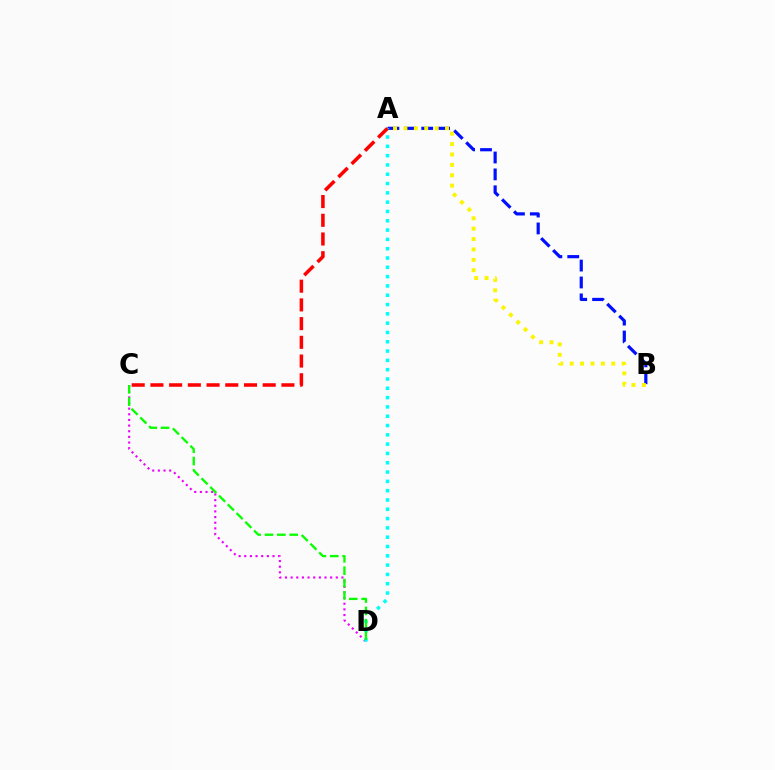{('A', 'B'): [{'color': '#0010ff', 'line_style': 'dashed', 'thickness': 2.3}, {'color': '#fcf500', 'line_style': 'dotted', 'thickness': 2.82}], ('C', 'D'): [{'color': '#ee00ff', 'line_style': 'dotted', 'thickness': 1.53}, {'color': '#08ff00', 'line_style': 'dashed', 'thickness': 1.68}], ('A', 'D'): [{'color': '#00fff6', 'line_style': 'dotted', 'thickness': 2.53}], ('A', 'C'): [{'color': '#ff0000', 'line_style': 'dashed', 'thickness': 2.54}]}